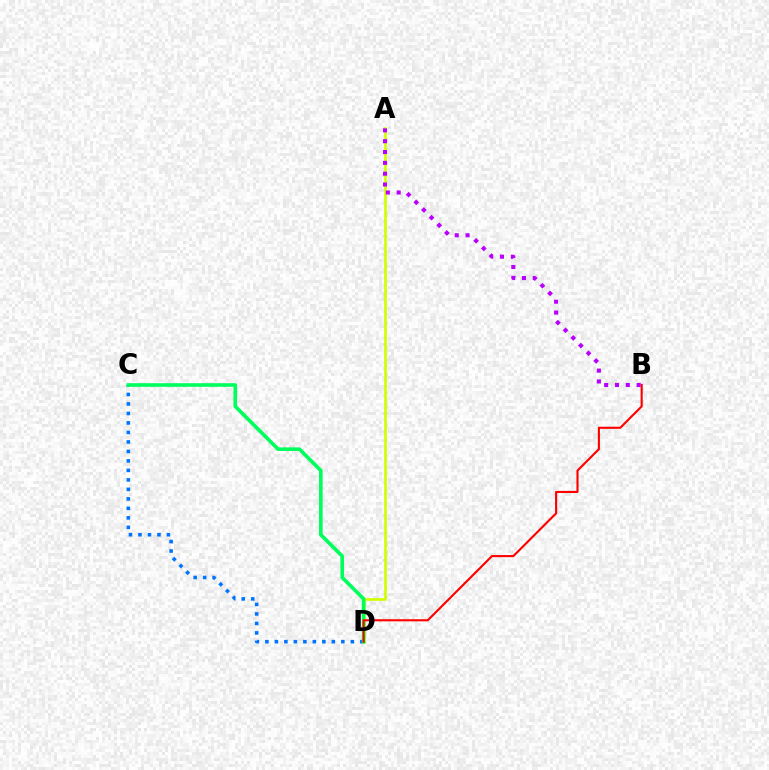{('C', 'D'): [{'color': '#0074ff', 'line_style': 'dotted', 'thickness': 2.58}, {'color': '#00ff5c', 'line_style': 'solid', 'thickness': 2.61}], ('A', 'D'): [{'color': '#d1ff00', 'line_style': 'solid', 'thickness': 1.93}], ('B', 'D'): [{'color': '#ff0000', 'line_style': 'solid', 'thickness': 1.52}], ('A', 'B'): [{'color': '#b900ff', 'line_style': 'dotted', 'thickness': 2.94}]}